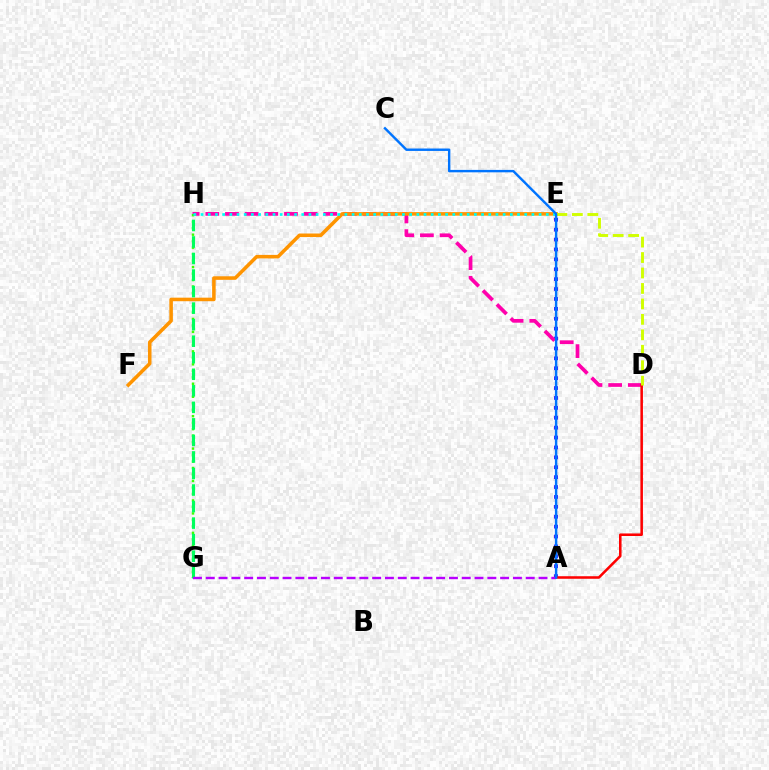{('A', 'E'): [{'color': '#2500ff', 'line_style': 'dotted', 'thickness': 2.69}], ('D', 'H'): [{'color': '#ff00ac', 'line_style': 'dashed', 'thickness': 2.67}], ('G', 'H'): [{'color': '#3dff00', 'line_style': 'dotted', 'thickness': 1.76}, {'color': '#00ff5c', 'line_style': 'dashed', 'thickness': 2.25}], ('A', 'D'): [{'color': '#ff0000', 'line_style': 'solid', 'thickness': 1.83}], ('E', 'F'): [{'color': '#ff9400', 'line_style': 'solid', 'thickness': 2.55}], ('A', 'G'): [{'color': '#b900ff', 'line_style': 'dashed', 'thickness': 1.74}], ('E', 'H'): [{'color': '#00fff6', 'line_style': 'dotted', 'thickness': 1.95}], ('D', 'E'): [{'color': '#d1ff00', 'line_style': 'dashed', 'thickness': 2.1}], ('A', 'C'): [{'color': '#0074ff', 'line_style': 'solid', 'thickness': 1.74}]}